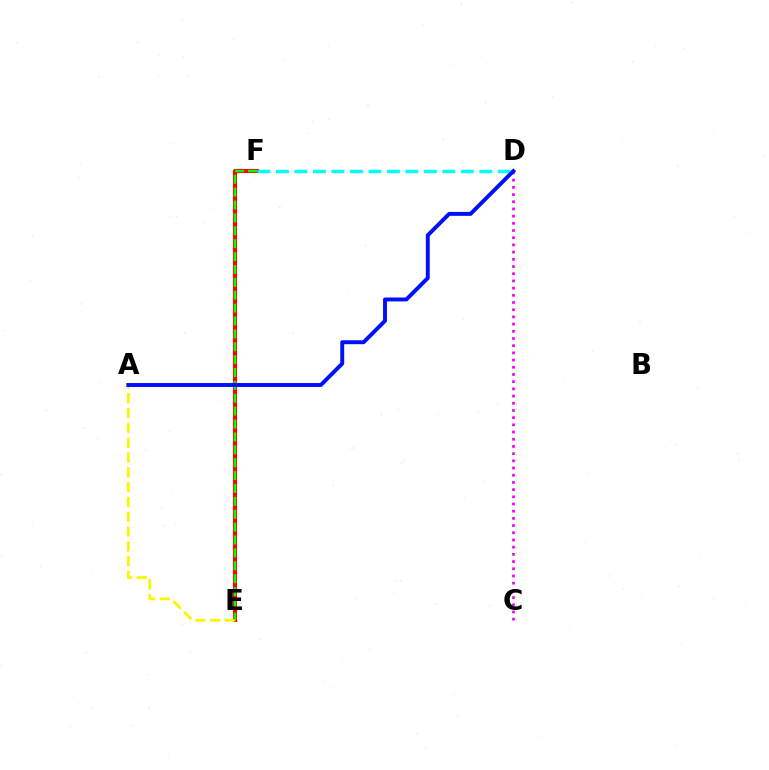{('E', 'F'): [{'color': '#ff0000', 'line_style': 'solid', 'thickness': 2.97}, {'color': '#08ff00', 'line_style': 'dashed', 'thickness': 1.75}], ('A', 'E'): [{'color': '#fcf500', 'line_style': 'dashed', 'thickness': 2.01}], ('C', 'D'): [{'color': '#ee00ff', 'line_style': 'dotted', 'thickness': 1.96}], ('D', 'F'): [{'color': '#00fff6', 'line_style': 'dashed', 'thickness': 2.51}], ('A', 'D'): [{'color': '#0010ff', 'line_style': 'solid', 'thickness': 2.83}]}